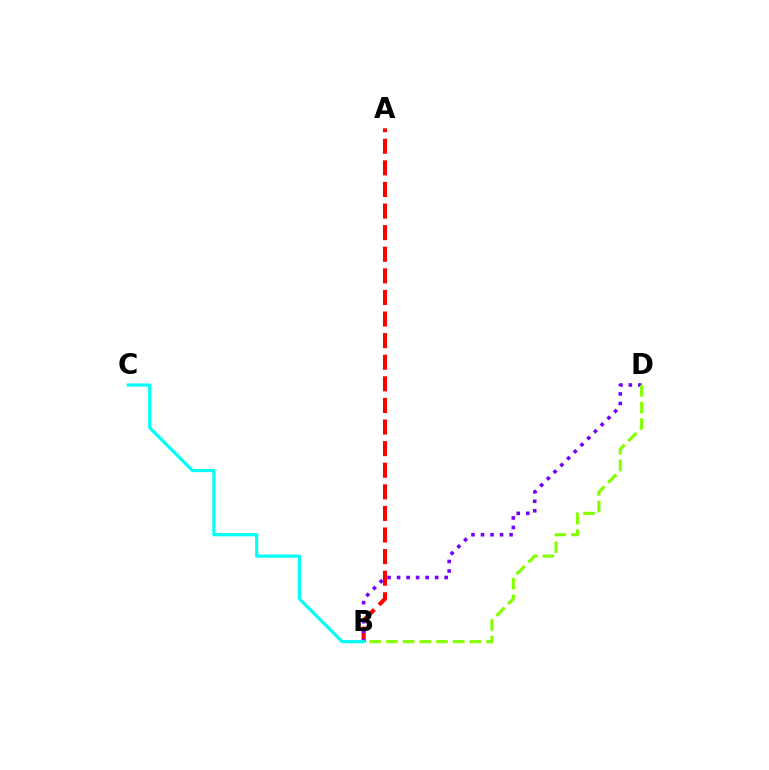{('A', 'B'): [{'color': '#ff0000', 'line_style': 'dashed', 'thickness': 2.93}], ('B', 'D'): [{'color': '#7200ff', 'line_style': 'dotted', 'thickness': 2.59}, {'color': '#84ff00', 'line_style': 'dashed', 'thickness': 2.27}], ('B', 'C'): [{'color': '#00fff6', 'line_style': 'solid', 'thickness': 2.28}]}